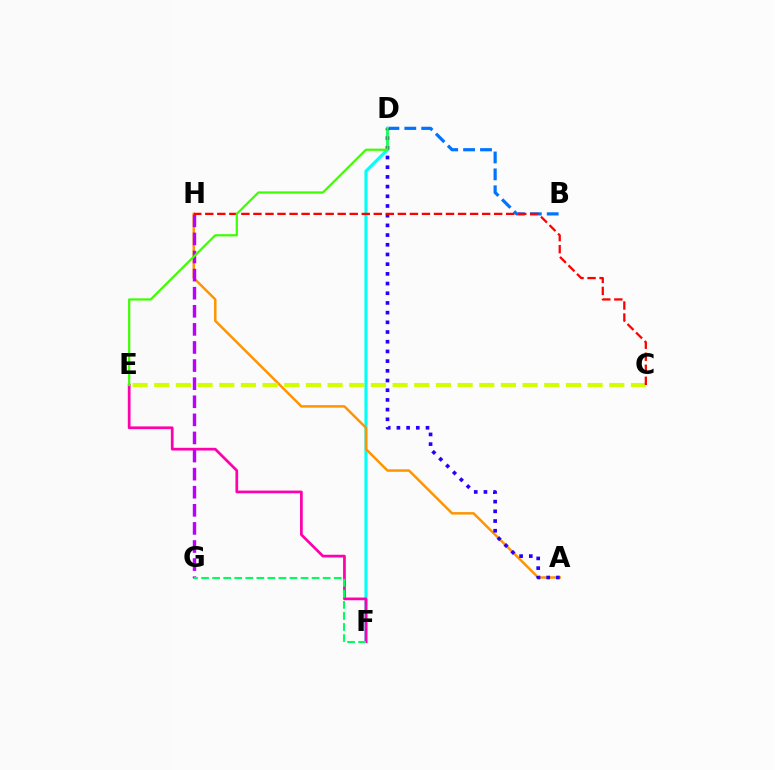{('B', 'D'): [{'color': '#0074ff', 'line_style': 'dashed', 'thickness': 2.3}], ('D', 'F'): [{'color': '#00fff6', 'line_style': 'solid', 'thickness': 2.22}], ('E', 'F'): [{'color': '#ff00ac', 'line_style': 'solid', 'thickness': 1.96}], ('A', 'H'): [{'color': '#ff9400', 'line_style': 'solid', 'thickness': 1.78}], ('G', 'H'): [{'color': '#b900ff', 'line_style': 'dashed', 'thickness': 2.46}], ('C', 'E'): [{'color': '#d1ff00', 'line_style': 'dashed', 'thickness': 2.94}], ('A', 'D'): [{'color': '#2500ff', 'line_style': 'dotted', 'thickness': 2.63}], ('F', 'G'): [{'color': '#00ff5c', 'line_style': 'dashed', 'thickness': 1.5}], ('C', 'H'): [{'color': '#ff0000', 'line_style': 'dashed', 'thickness': 1.64}], ('D', 'E'): [{'color': '#3dff00', 'line_style': 'solid', 'thickness': 1.59}]}